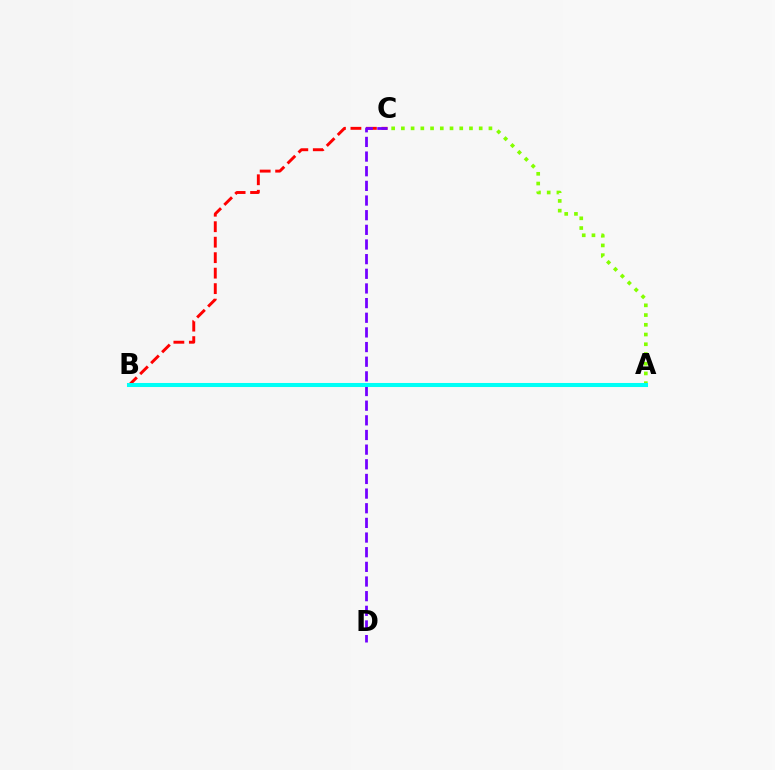{('A', 'C'): [{'color': '#84ff00', 'line_style': 'dotted', 'thickness': 2.64}], ('B', 'C'): [{'color': '#ff0000', 'line_style': 'dashed', 'thickness': 2.1}], ('C', 'D'): [{'color': '#7200ff', 'line_style': 'dashed', 'thickness': 1.99}], ('A', 'B'): [{'color': '#00fff6', 'line_style': 'solid', 'thickness': 2.92}]}